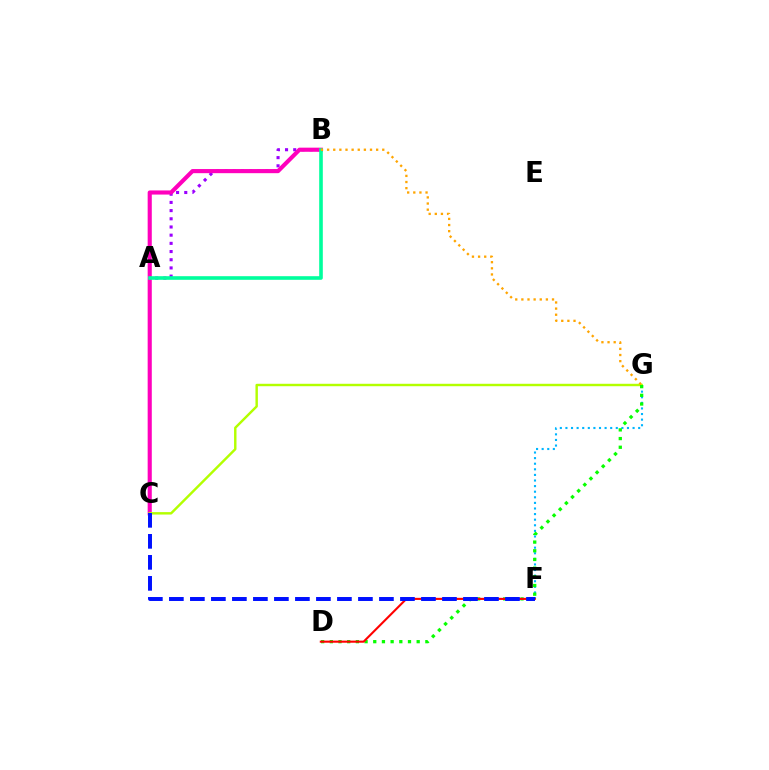{('A', 'B'): [{'color': '#9b00ff', 'line_style': 'dotted', 'thickness': 2.22}, {'color': '#00ff9d', 'line_style': 'solid', 'thickness': 2.61}], ('B', 'C'): [{'color': '#ff00bd', 'line_style': 'solid', 'thickness': 2.97}], ('C', 'G'): [{'color': '#b3ff00', 'line_style': 'solid', 'thickness': 1.75}], ('F', 'G'): [{'color': '#00b5ff', 'line_style': 'dotted', 'thickness': 1.52}], ('D', 'G'): [{'color': '#08ff00', 'line_style': 'dotted', 'thickness': 2.36}], ('B', 'G'): [{'color': '#ffa500', 'line_style': 'dotted', 'thickness': 1.66}], ('D', 'F'): [{'color': '#ff0000', 'line_style': 'solid', 'thickness': 1.51}], ('C', 'F'): [{'color': '#0010ff', 'line_style': 'dashed', 'thickness': 2.85}]}